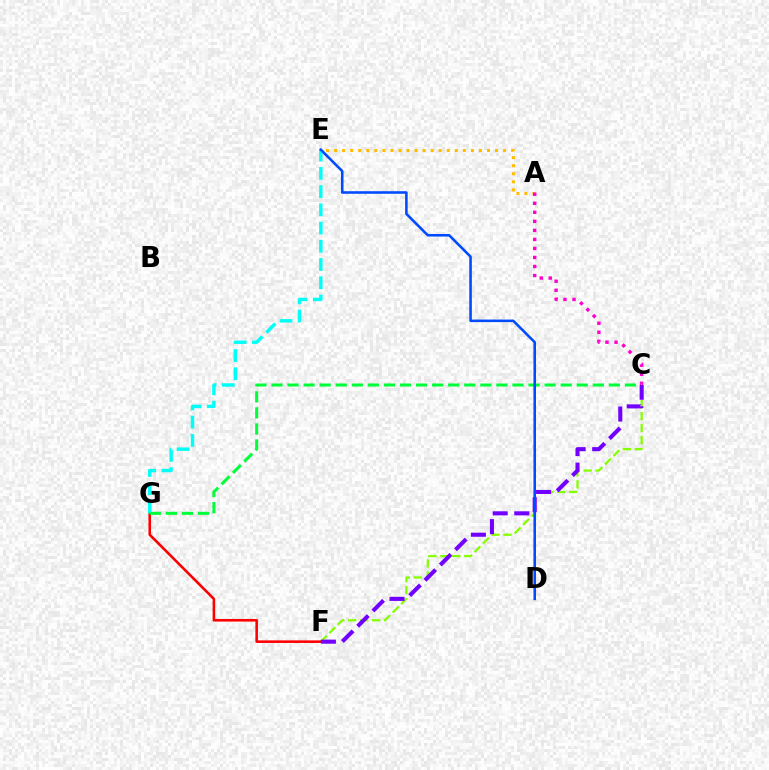{('C', 'F'): [{'color': '#84ff00', 'line_style': 'dashed', 'thickness': 1.63}, {'color': '#7200ff', 'line_style': 'dashed', 'thickness': 2.93}], ('A', 'E'): [{'color': '#ffbd00', 'line_style': 'dotted', 'thickness': 2.19}], ('F', 'G'): [{'color': '#ff0000', 'line_style': 'solid', 'thickness': 1.86}], ('A', 'C'): [{'color': '#ff00cf', 'line_style': 'dotted', 'thickness': 2.45}], ('E', 'G'): [{'color': '#00fff6', 'line_style': 'dashed', 'thickness': 2.48}], ('C', 'G'): [{'color': '#00ff39', 'line_style': 'dashed', 'thickness': 2.18}], ('D', 'E'): [{'color': '#004bff', 'line_style': 'solid', 'thickness': 1.85}]}